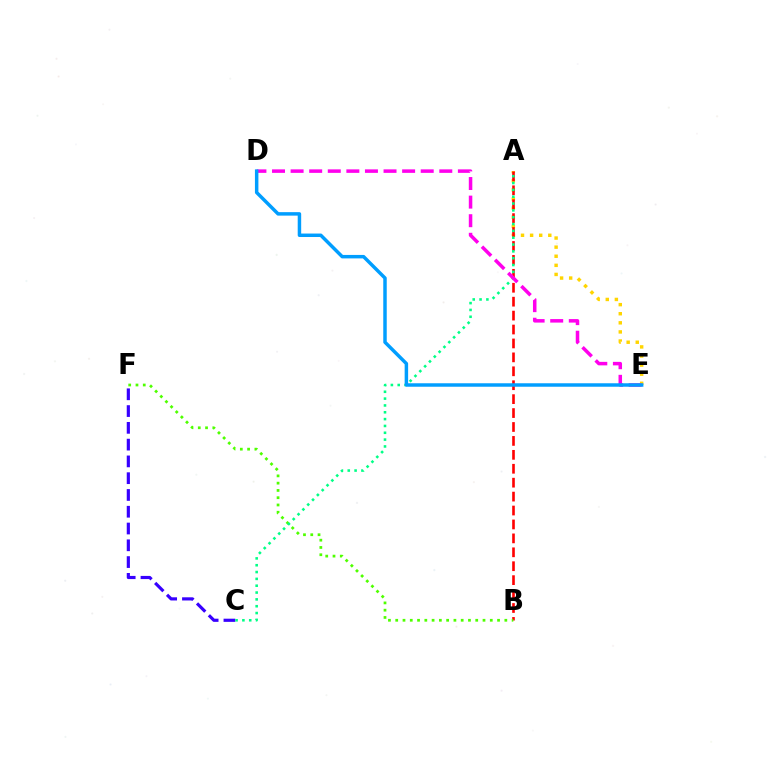{('A', 'E'): [{'color': '#ffd500', 'line_style': 'dotted', 'thickness': 2.47}], ('A', 'B'): [{'color': '#ff0000', 'line_style': 'dashed', 'thickness': 1.89}], ('C', 'F'): [{'color': '#3700ff', 'line_style': 'dashed', 'thickness': 2.28}], ('B', 'F'): [{'color': '#4fff00', 'line_style': 'dotted', 'thickness': 1.98}], ('A', 'C'): [{'color': '#00ff86', 'line_style': 'dotted', 'thickness': 1.86}], ('D', 'E'): [{'color': '#ff00ed', 'line_style': 'dashed', 'thickness': 2.53}, {'color': '#009eff', 'line_style': 'solid', 'thickness': 2.5}]}